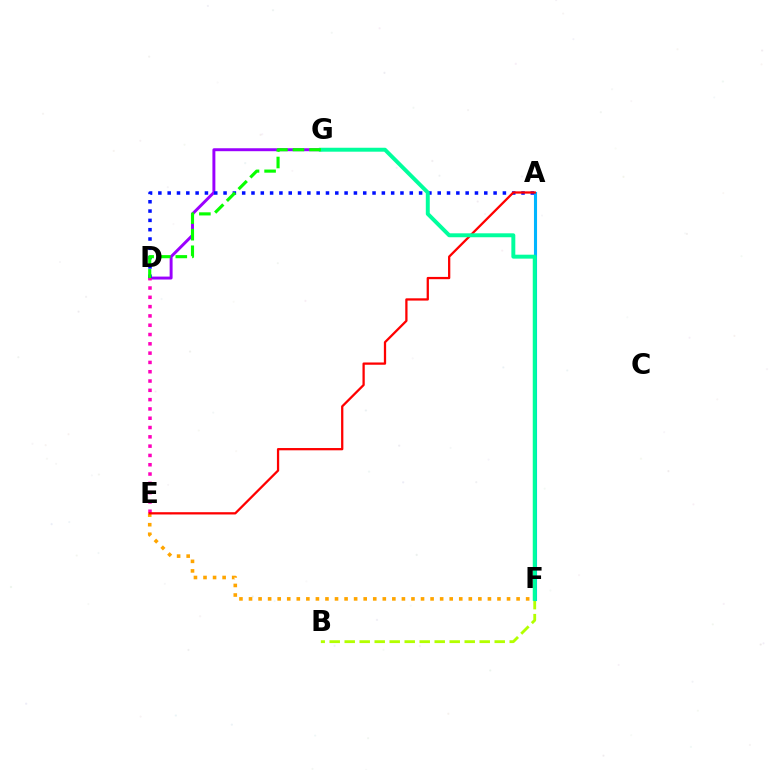{('B', 'F'): [{'color': '#b3ff00', 'line_style': 'dashed', 'thickness': 2.04}], ('D', 'G'): [{'color': '#9b00ff', 'line_style': 'solid', 'thickness': 2.12}, {'color': '#08ff00', 'line_style': 'dashed', 'thickness': 2.25}], ('D', 'E'): [{'color': '#ff00bd', 'line_style': 'dotted', 'thickness': 2.53}], ('A', 'F'): [{'color': '#00b5ff', 'line_style': 'solid', 'thickness': 2.23}], ('A', 'D'): [{'color': '#0010ff', 'line_style': 'dotted', 'thickness': 2.53}], ('E', 'F'): [{'color': '#ffa500', 'line_style': 'dotted', 'thickness': 2.6}], ('A', 'E'): [{'color': '#ff0000', 'line_style': 'solid', 'thickness': 1.64}], ('F', 'G'): [{'color': '#00ff9d', 'line_style': 'solid', 'thickness': 2.84}]}